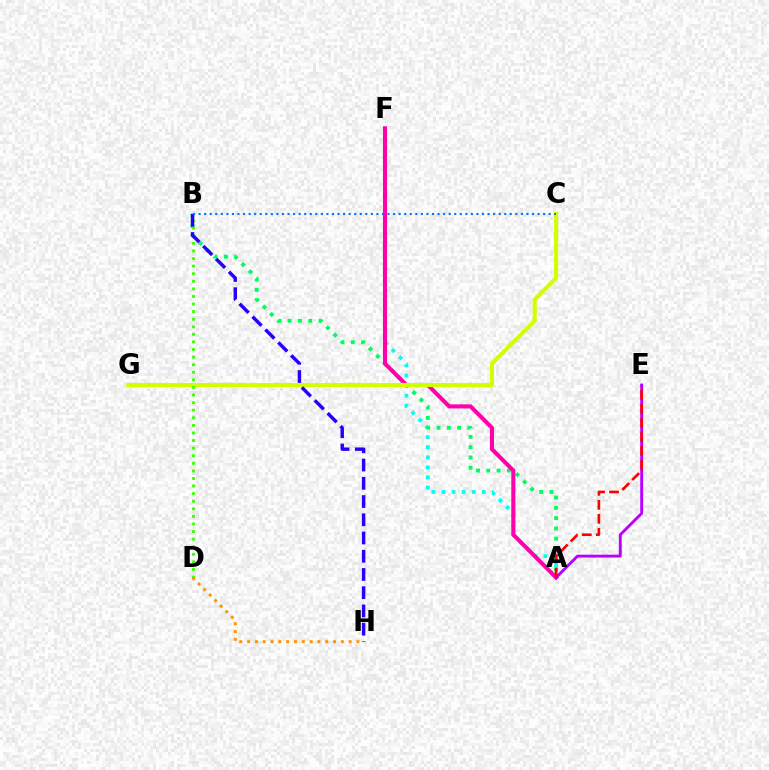{('A', 'F'): [{'color': '#00fff6', 'line_style': 'dotted', 'thickness': 2.74}, {'color': '#ff00ac', 'line_style': 'solid', 'thickness': 2.94}], ('A', 'B'): [{'color': '#00ff5c', 'line_style': 'dotted', 'thickness': 2.79}], ('A', 'E'): [{'color': '#b900ff', 'line_style': 'solid', 'thickness': 2.07}, {'color': '#ff0000', 'line_style': 'dashed', 'thickness': 1.9}], ('C', 'G'): [{'color': '#d1ff00', 'line_style': 'solid', 'thickness': 2.95}], ('B', 'D'): [{'color': '#3dff00', 'line_style': 'dotted', 'thickness': 2.06}], ('B', 'H'): [{'color': '#2500ff', 'line_style': 'dashed', 'thickness': 2.48}], ('B', 'C'): [{'color': '#0074ff', 'line_style': 'dotted', 'thickness': 1.51}], ('D', 'H'): [{'color': '#ff9400', 'line_style': 'dotted', 'thickness': 2.12}]}